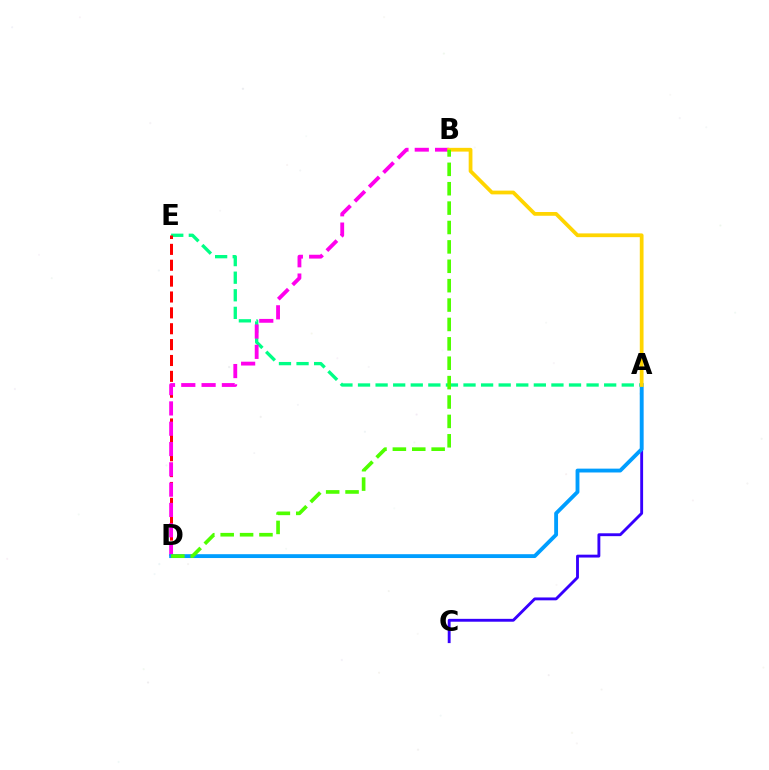{('A', 'E'): [{'color': '#00ff86', 'line_style': 'dashed', 'thickness': 2.39}], ('A', 'C'): [{'color': '#3700ff', 'line_style': 'solid', 'thickness': 2.06}], ('D', 'E'): [{'color': '#ff0000', 'line_style': 'dashed', 'thickness': 2.16}], ('B', 'D'): [{'color': '#ff00ed', 'line_style': 'dashed', 'thickness': 2.76}, {'color': '#4fff00', 'line_style': 'dashed', 'thickness': 2.63}], ('A', 'D'): [{'color': '#009eff', 'line_style': 'solid', 'thickness': 2.77}], ('A', 'B'): [{'color': '#ffd500', 'line_style': 'solid', 'thickness': 2.7}]}